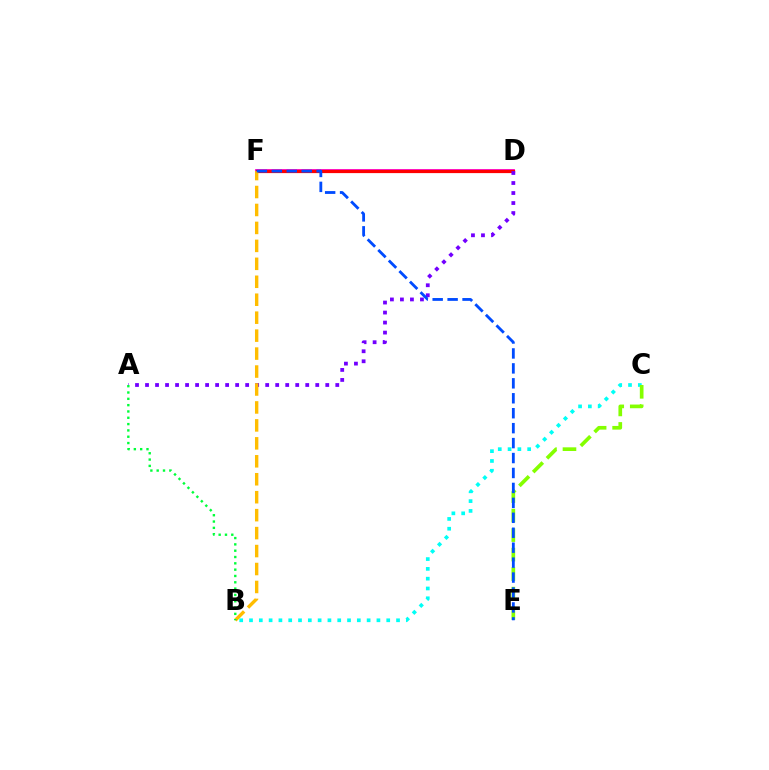{('D', 'F'): [{'color': '#ff00cf', 'line_style': 'solid', 'thickness': 2.72}, {'color': '#ff0000', 'line_style': 'solid', 'thickness': 2.31}], ('B', 'C'): [{'color': '#00fff6', 'line_style': 'dotted', 'thickness': 2.66}], ('C', 'E'): [{'color': '#84ff00', 'line_style': 'dashed', 'thickness': 2.65}], ('A', 'D'): [{'color': '#7200ff', 'line_style': 'dotted', 'thickness': 2.72}], ('B', 'F'): [{'color': '#ffbd00', 'line_style': 'dashed', 'thickness': 2.44}], ('E', 'F'): [{'color': '#004bff', 'line_style': 'dashed', 'thickness': 2.03}], ('A', 'B'): [{'color': '#00ff39', 'line_style': 'dotted', 'thickness': 1.72}]}